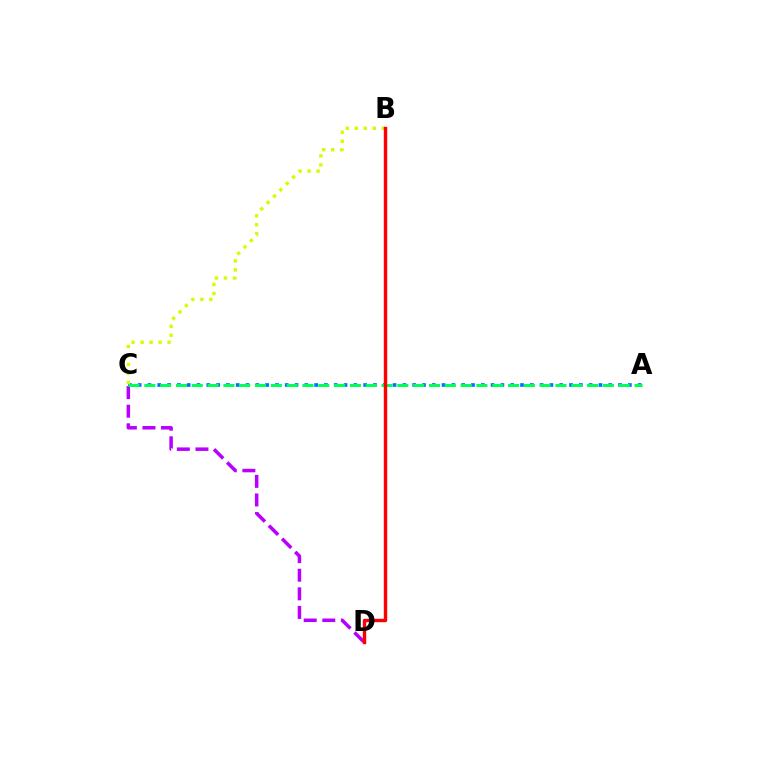{('C', 'D'): [{'color': '#b900ff', 'line_style': 'dashed', 'thickness': 2.53}], ('A', 'C'): [{'color': '#0074ff', 'line_style': 'dotted', 'thickness': 2.66}, {'color': '#00ff5c', 'line_style': 'dashed', 'thickness': 2.15}], ('B', 'C'): [{'color': '#d1ff00', 'line_style': 'dotted', 'thickness': 2.45}], ('B', 'D'): [{'color': '#ff0000', 'line_style': 'solid', 'thickness': 2.45}]}